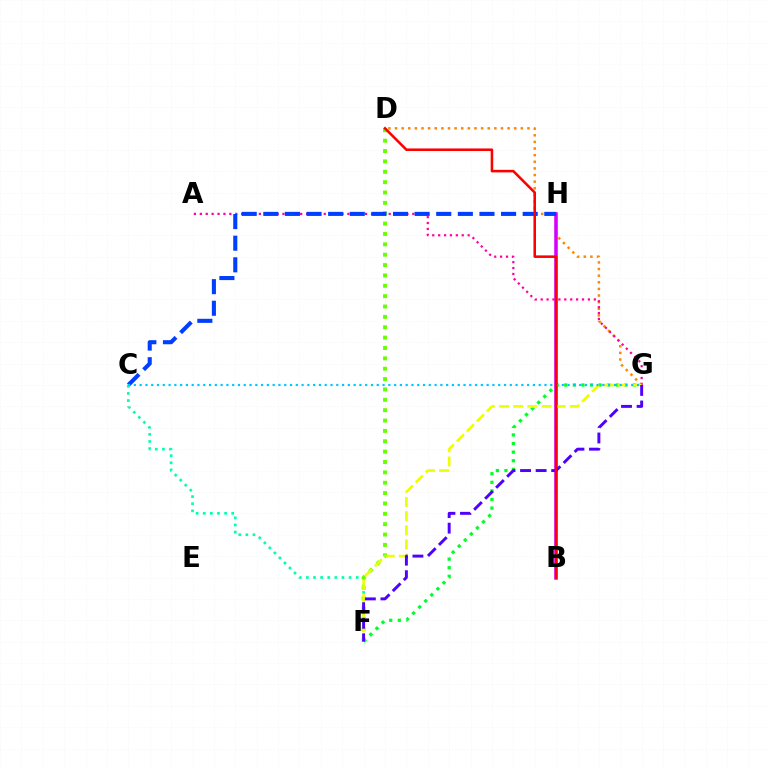{('C', 'F'): [{'color': '#00ffaf', 'line_style': 'dotted', 'thickness': 1.93}], ('F', 'G'): [{'color': '#00ff27', 'line_style': 'dotted', 'thickness': 2.33}, {'color': '#eeff00', 'line_style': 'dashed', 'thickness': 1.92}, {'color': '#4f00ff', 'line_style': 'dashed', 'thickness': 2.11}], ('D', 'G'): [{'color': '#ff8800', 'line_style': 'dotted', 'thickness': 1.8}], ('B', 'H'): [{'color': '#d600ff', 'line_style': 'solid', 'thickness': 2.54}], ('A', 'G'): [{'color': '#ff00a0', 'line_style': 'dotted', 'thickness': 1.6}], ('D', 'F'): [{'color': '#66ff00', 'line_style': 'dotted', 'thickness': 2.82}], ('C', 'H'): [{'color': '#003fff', 'line_style': 'dashed', 'thickness': 2.94}], ('C', 'G'): [{'color': '#00c7ff', 'line_style': 'dotted', 'thickness': 1.57}], ('B', 'D'): [{'color': '#ff0000', 'line_style': 'solid', 'thickness': 1.84}]}